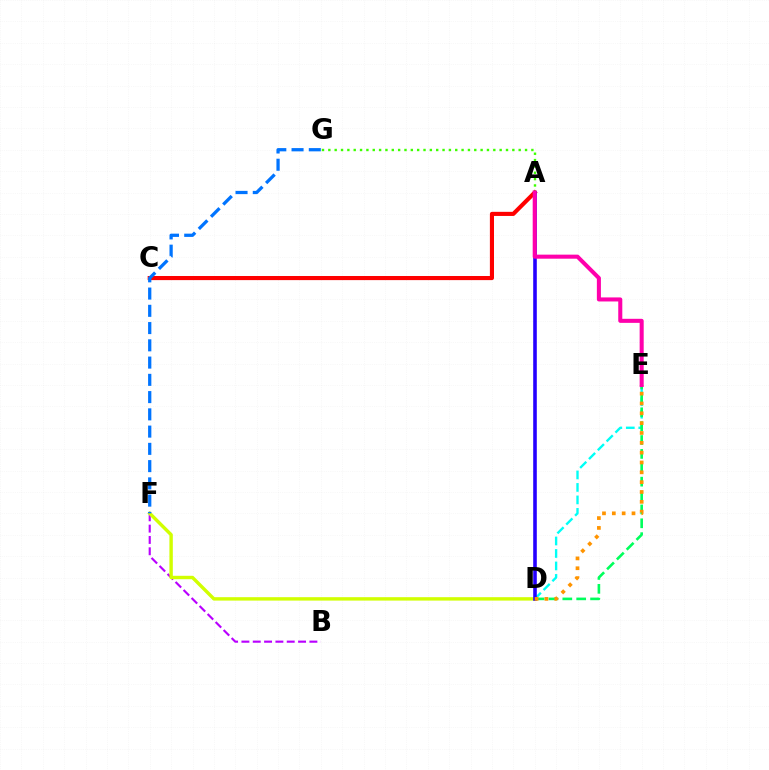{('B', 'F'): [{'color': '#b900ff', 'line_style': 'dashed', 'thickness': 1.54}], ('A', 'C'): [{'color': '#ff0000', 'line_style': 'solid', 'thickness': 2.96}], ('D', 'E'): [{'color': '#00fff6', 'line_style': 'dashed', 'thickness': 1.7}, {'color': '#00ff5c', 'line_style': 'dashed', 'thickness': 1.89}, {'color': '#ff9400', 'line_style': 'dotted', 'thickness': 2.67}], ('A', 'G'): [{'color': '#3dff00', 'line_style': 'dotted', 'thickness': 1.72}], ('D', 'F'): [{'color': '#d1ff00', 'line_style': 'solid', 'thickness': 2.46}], ('A', 'D'): [{'color': '#2500ff', 'line_style': 'solid', 'thickness': 2.59}], ('F', 'G'): [{'color': '#0074ff', 'line_style': 'dashed', 'thickness': 2.34}], ('A', 'E'): [{'color': '#ff00ac', 'line_style': 'solid', 'thickness': 2.91}]}